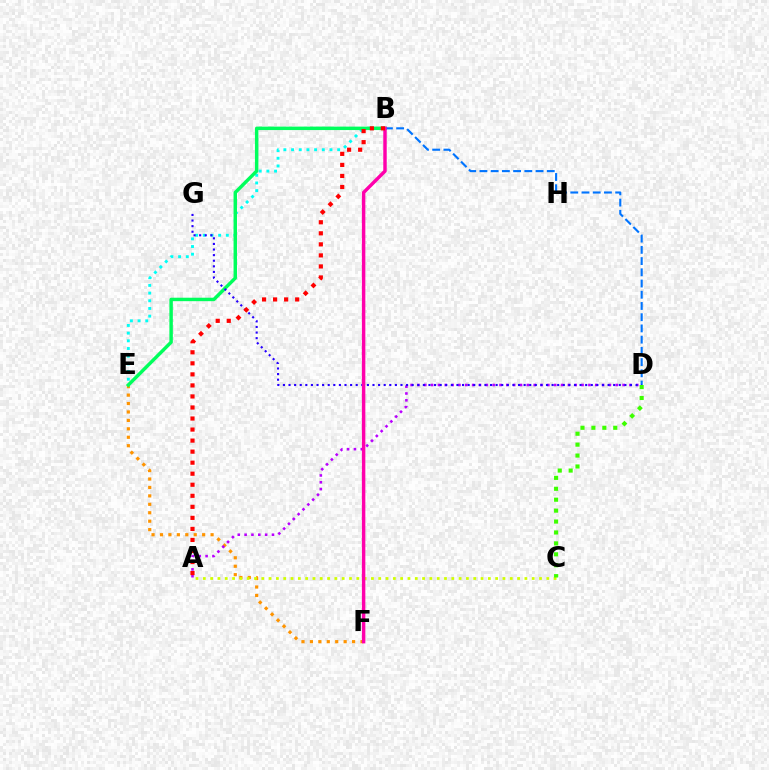{('E', 'F'): [{'color': '#ff9400', 'line_style': 'dotted', 'thickness': 2.29}], ('B', 'E'): [{'color': '#00fff6', 'line_style': 'dotted', 'thickness': 2.09}, {'color': '#00ff5c', 'line_style': 'solid', 'thickness': 2.49}], ('A', 'D'): [{'color': '#b900ff', 'line_style': 'dotted', 'thickness': 1.86}], ('B', 'D'): [{'color': '#0074ff', 'line_style': 'dashed', 'thickness': 1.52}], ('D', 'G'): [{'color': '#2500ff', 'line_style': 'dotted', 'thickness': 1.52}], ('A', 'C'): [{'color': '#d1ff00', 'line_style': 'dotted', 'thickness': 1.99}], ('B', 'F'): [{'color': '#ff00ac', 'line_style': 'solid', 'thickness': 2.48}], ('A', 'B'): [{'color': '#ff0000', 'line_style': 'dotted', 'thickness': 3.0}], ('C', 'D'): [{'color': '#3dff00', 'line_style': 'dotted', 'thickness': 2.97}]}